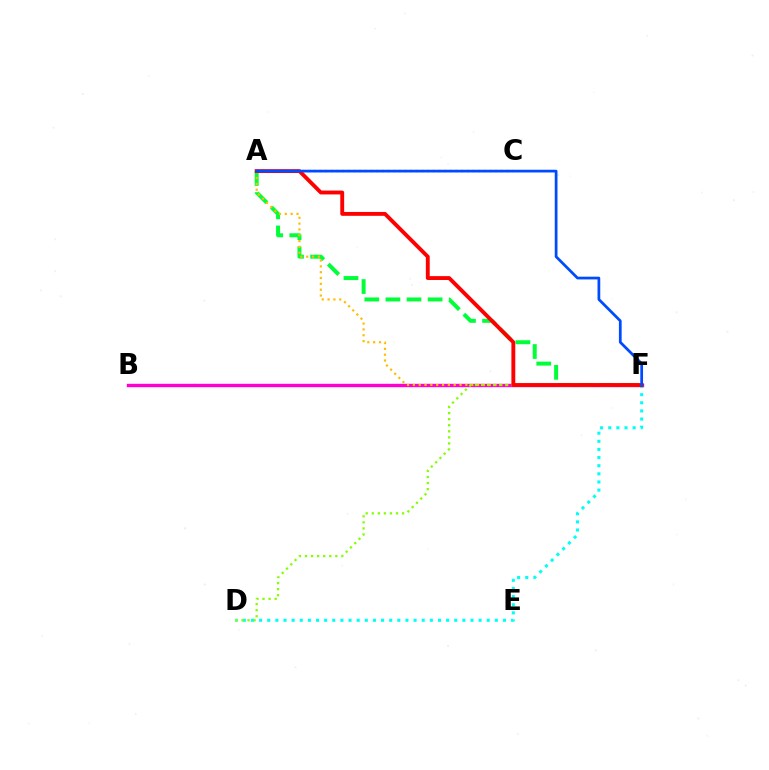{('A', 'C'): [{'color': '#7200ff', 'line_style': 'dotted', 'thickness': 1.54}], ('B', 'F'): [{'color': '#ff00cf', 'line_style': 'solid', 'thickness': 2.43}], ('A', 'F'): [{'color': '#00ff39', 'line_style': 'dashed', 'thickness': 2.87}, {'color': '#ffbd00', 'line_style': 'dotted', 'thickness': 1.58}, {'color': '#ff0000', 'line_style': 'solid', 'thickness': 2.79}, {'color': '#004bff', 'line_style': 'solid', 'thickness': 1.97}], ('D', 'F'): [{'color': '#00fff6', 'line_style': 'dotted', 'thickness': 2.21}, {'color': '#84ff00', 'line_style': 'dotted', 'thickness': 1.65}]}